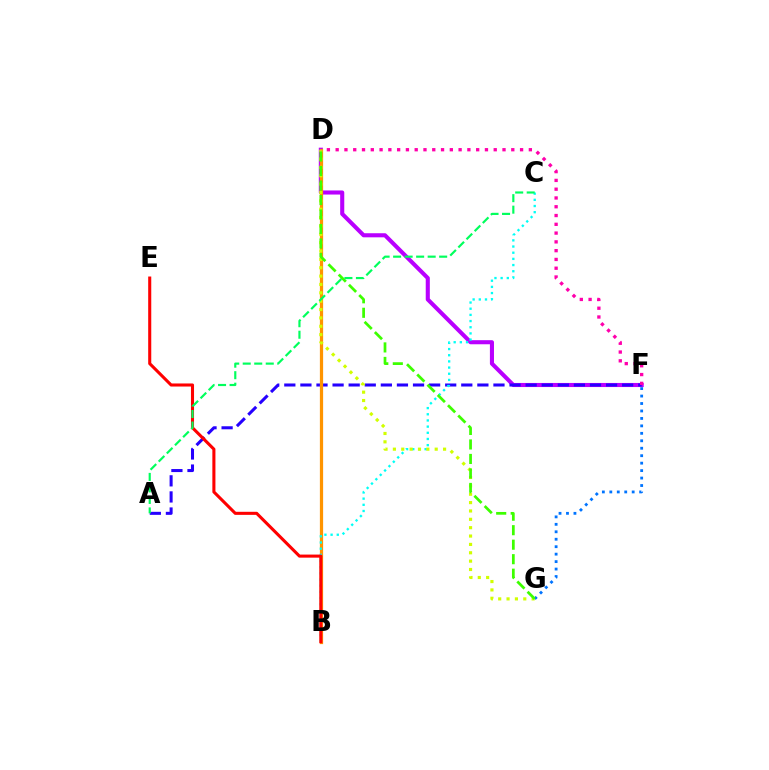{('D', 'F'): [{'color': '#b900ff', 'line_style': 'solid', 'thickness': 2.94}, {'color': '#ff00ac', 'line_style': 'dotted', 'thickness': 2.39}], ('A', 'F'): [{'color': '#2500ff', 'line_style': 'dashed', 'thickness': 2.19}], ('F', 'G'): [{'color': '#0074ff', 'line_style': 'dotted', 'thickness': 2.03}], ('B', 'D'): [{'color': '#ff9400', 'line_style': 'solid', 'thickness': 2.33}], ('B', 'C'): [{'color': '#00fff6', 'line_style': 'dotted', 'thickness': 1.68}], ('D', 'G'): [{'color': '#d1ff00', 'line_style': 'dotted', 'thickness': 2.27}, {'color': '#3dff00', 'line_style': 'dashed', 'thickness': 1.97}], ('B', 'E'): [{'color': '#ff0000', 'line_style': 'solid', 'thickness': 2.21}], ('A', 'C'): [{'color': '#00ff5c', 'line_style': 'dashed', 'thickness': 1.56}]}